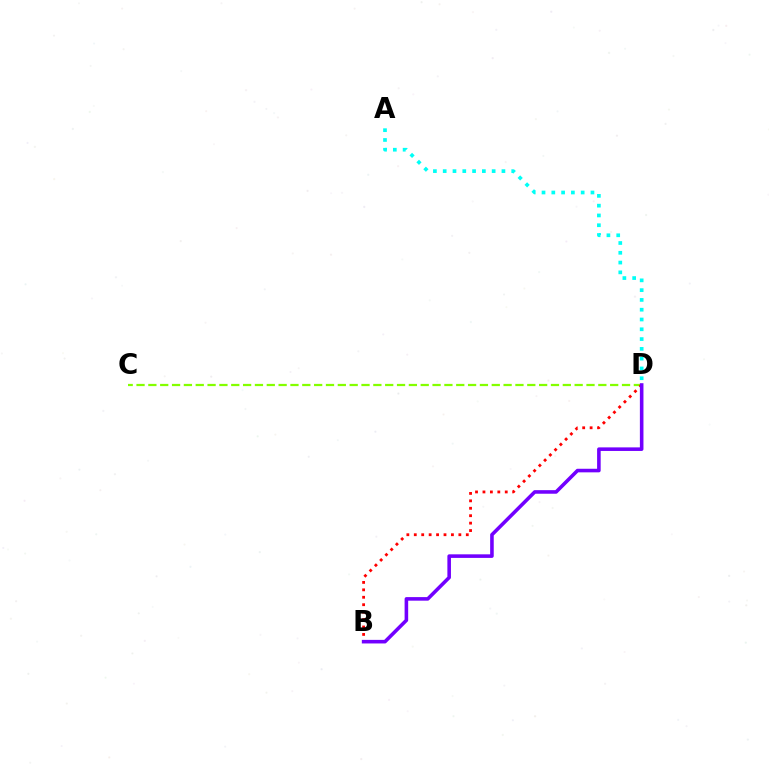{('C', 'D'): [{'color': '#84ff00', 'line_style': 'dashed', 'thickness': 1.61}], ('B', 'D'): [{'color': '#ff0000', 'line_style': 'dotted', 'thickness': 2.02}, {'color': '#7200ff', 'line_style': 'solid', 'thickness': 2.58}], ('A', 'D'): [{'color': '#00fff6', 'line_style': 'dotted', 'thickness': 2.66}]}